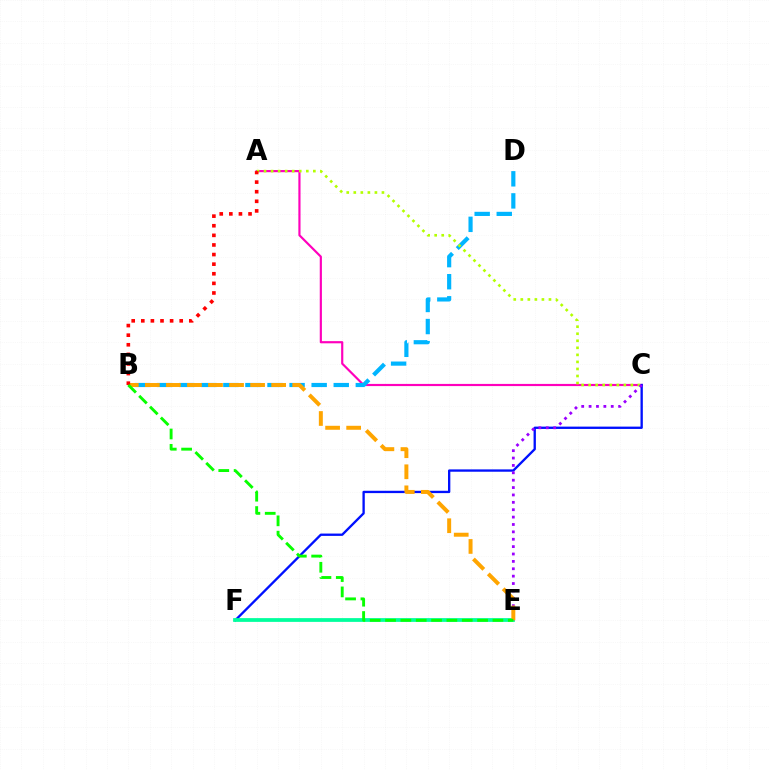{('A', 'C'): [{'color': '#ff00bd', 'line_style': 'solid', 'thickness': 1.56}, {'color': '#b3ff00', 'line_style': 'dotted', 'thickness': 1.91}], ('B', 'D'): [{'color': '#00b5ff', 'line_style': 'dashed', 'thickness': 3.0}], ('C', 'F'): [{'color': '#0010ff', 'line_style': 'solid', 'thickness': 1.68}], ('E', 'F'): [{'color': '#00ff9d', 'line_style': 'solid', 'thickness': 2.7}], ('C', 'E'): [{'color': '#9b00ff', 'line_style': 'dotted', 'thickness': 2.01}], ('B', 'E'): [{'color': '#ffa500', 'line_style': 'dashed', 'thickness': 2.86}, {'color': '#08ff00', 'line_style': 'dashed', 'thickness': 2.08}], ('A', 'B'): [{'color': '#ff0000', 'line_style': 'dotted', 'thickness': 2.61}]}